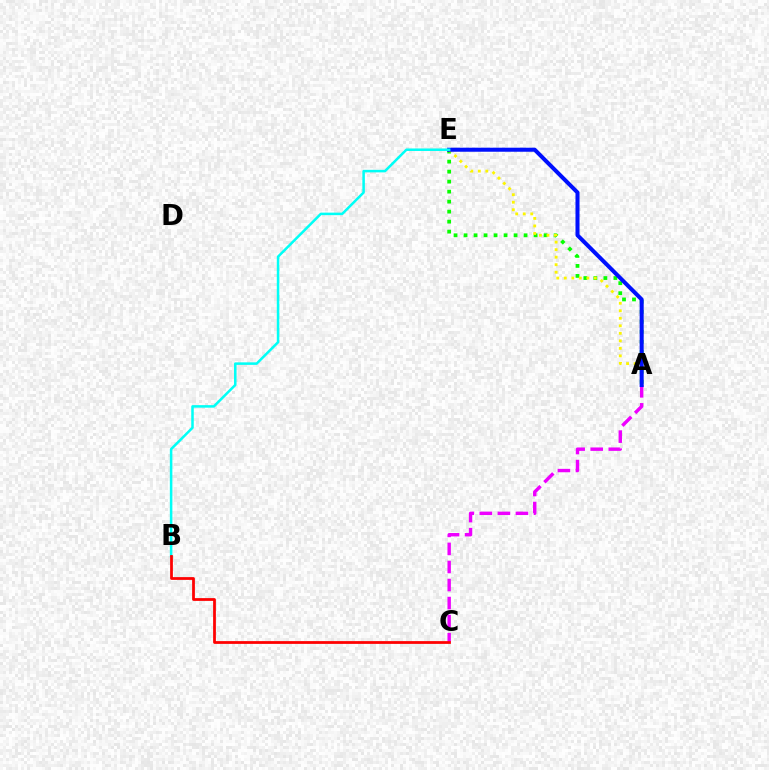{('A', 'C'): [{'color': '#ee00ff', 'line_style': 'dashed', 'thickness': 2.45}], ('A', 'E'): [{'color': '#08ff00', 'line_style': 'dotted', 'thickness': 2.72}, {'color': '#fcf500', 'line_style': 'dotted', 'thickness': 2.04}, {'color': '#0010ff', 'line_style': 'solid', 'thickness': 2.9}], ('B', 'E'): [{'color': '#00fff6', 'line_style': 'solid', 'thickness': 1.82}], ('B', 'C'): [{'color': '#ff0000', 'line_style': 'solid', 'thickness': 1.99}]}